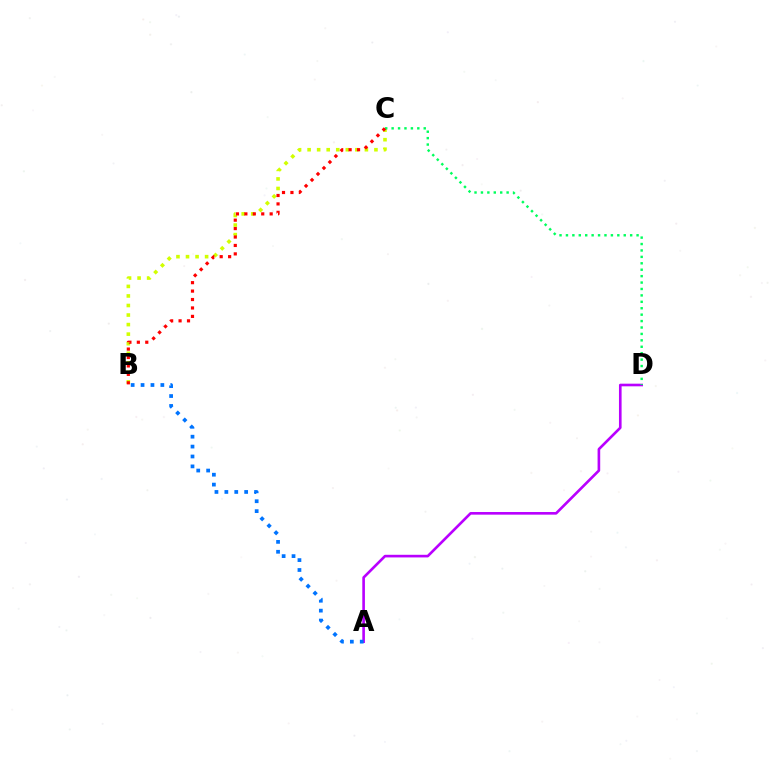{('B', 'C'): [{'color': '#d1ff00', 'line_style': 'dotted', 'thickness': 2.59}, {'color': '#ff0000', 'line_style': 'dotted', 'thickness': 2.29}], ('A', 'D'): [{'color': '#b900ff', 'line_style': 'solid', 'thickness': 1.9}], ('A', 'B'): [{'color': '#0074ff', 'line_style': 'dotted', 'thickness': 2.69}], ('C', 'D'): [{'color': '#00ff5c', 'line_style': 'dotted', 'thickness': 1.74}]}